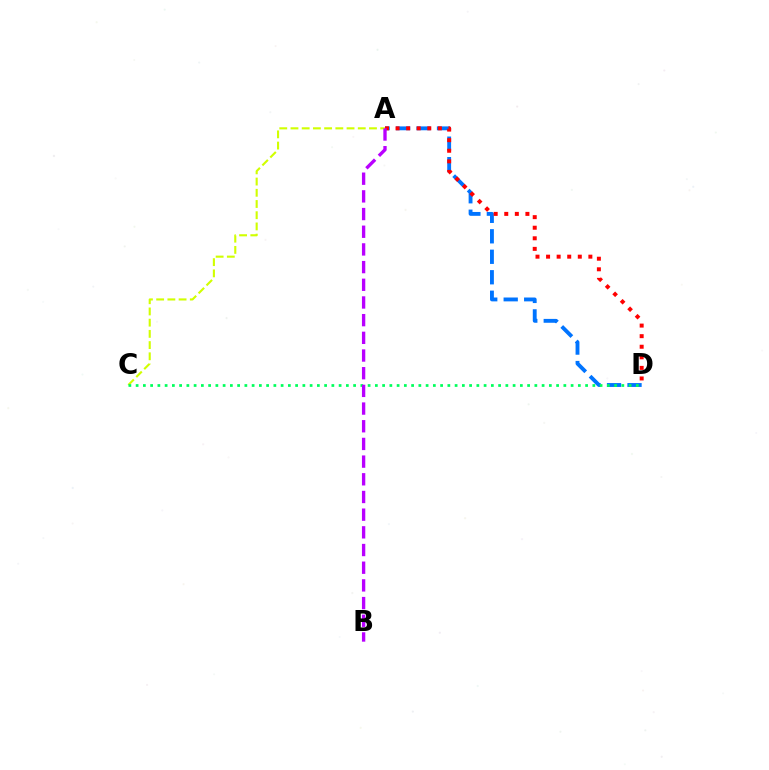{('A', 'D'): [{'color': '#0074ff', 'line_style': 'dashed', 'thickness': 2.78}, {'color': '#ff0000', 'line_style': 'dotted', 'thickness': 2.87}], ('A', 'C'): [{'color': '#d1ff00', 'line_style': 'dashed', 'thickness': 1.52}], ('C', 'D'): [{'color': '#00ff5c', 'line_style': 'dotted', 'thickness': 1.97}], ('A', 'B'): [{'color': '#b900ff', 'line_style': 'dashed', 'thickness': 2.4}]}